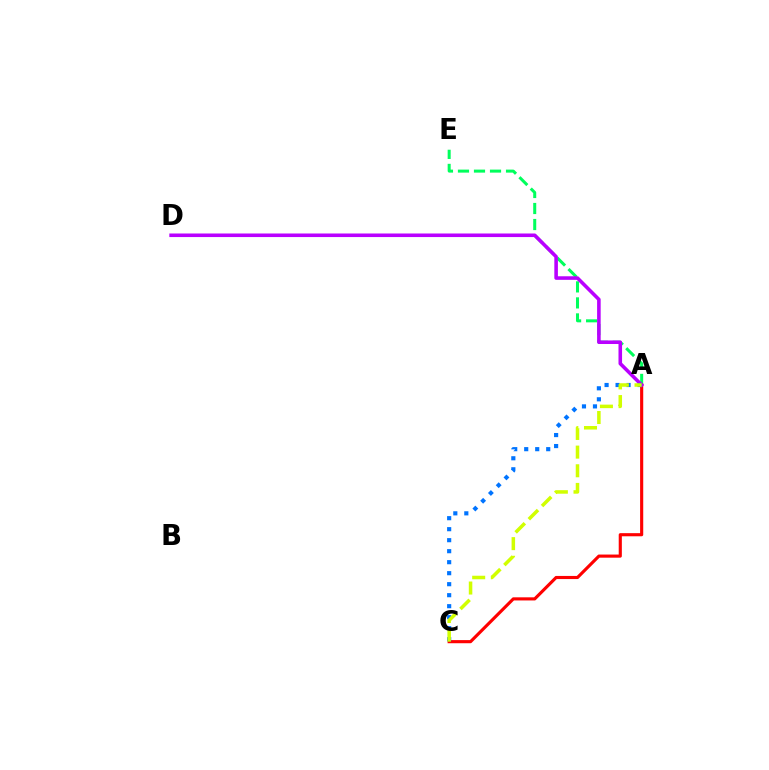{('A', 'E'): [{'color': '#00ff5c', 'line_style': 'dashed', 'thickness': 2.18}], ('A', 'C'): [{'color': '#ff0000', 'line_style': 'solid', 'thickness': 2.25}, {'color': '#0074ff', 'line_style': 'dotted', 'thickness': 2.99}, {'color': '#d1ff00', 'line_style': 'dashed', 'thickness': 2.54}], ('A', 'D'): [{'color': '#b900ff', 'line_style': 'solid', 'thickness': 2.57}]}